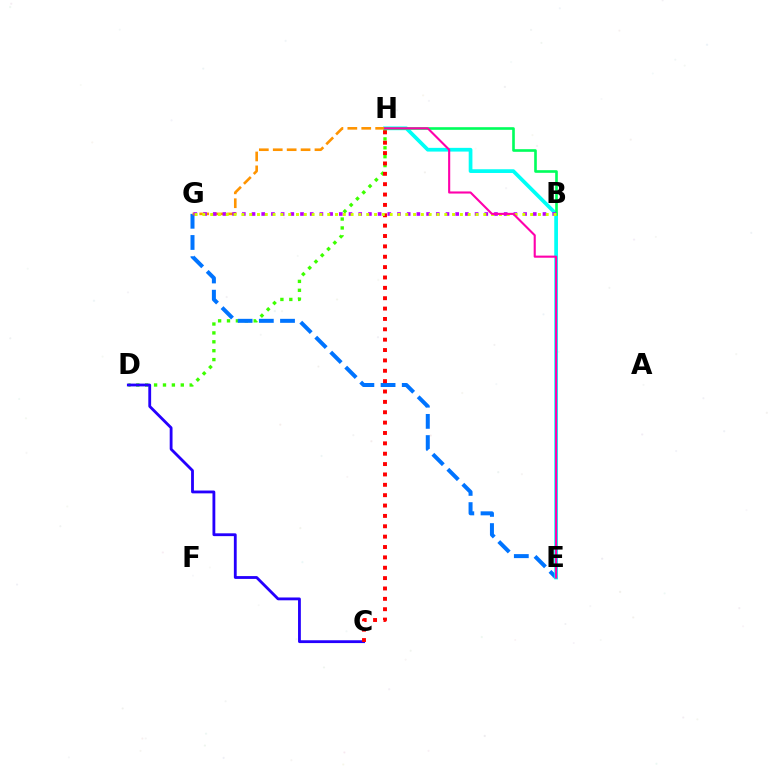{('D', 'H'): [{'color': '#3dff00', 'line_style': 'dotted', 'thickness': 2.42}], ('E', 'G'): [{'color': '#0074ff', 'line_style': 'dashed', 'thickness': 2.88}], ('E', 'H'): [{'color': '#00fff6', 'line_style': 'solid', 'thickness': 2.68}, {'color': '#ff00ac', 'line_style': 'solid', 'thickness': 1.52}], ('G', 'H'): [{'color': '#ff9400', 'line_style': 'dashed', 'thickness': 1.89}], ('B', 'H'): [{'color': '#00ff5c', 'line_style': 'solid', 'thickness': 1.9}], ('C', 'D'): [{'color': '#2500ff', 'line_style': 'solid', 'thickness': 2.03}], ('C', 'H'): [{'color': '#ff0000', 'line_style': 'dotted', 'thickness': 2.82}], ('B', 'G'): [{'color': '#b900ff', 'line_style': 'dotted', 'thickness': 2.64}, {'color': '#d1ff00', 'line_style': 'dotted', 'thickness': 2.12}]}